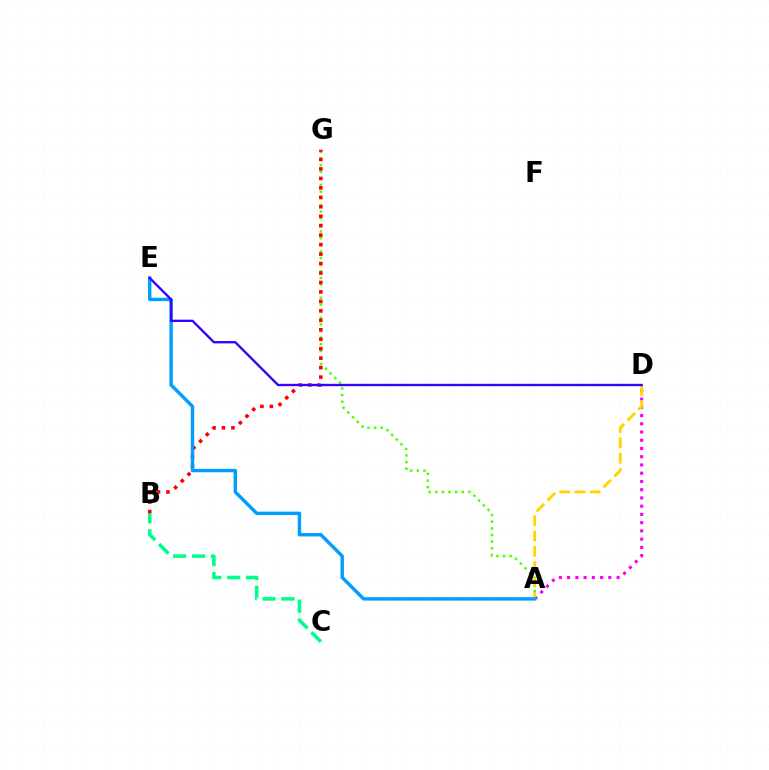{('A', 'G'): [{'color': '#4fff00', 'line_style': 'dotted', 'thickness': 1.8}], ('B', 'C'): [{'color': '#00ff86', 'line_style': 'dashed', 'thickness': 2.56}], ('A', 'D'): [{'color': '#ff00ed', 'line_style': 'dotted', 'thickness': 2.24}, {'color': '#ffd500', 'line_style': 'dashed', 'thickness': 2.09}], ('B', 'G'): [{'color': '#ff0000', 'line_style': 'dotted', 'thickness': 2.57}], ('A', 'E'): [{'color': '#009eff', 'line_style': 'solid', 'thickness': 2.45}], ('D', 'E'): [{'color': '#3700ff', 'line_style': 'solid', 'thickness': 1.7}]}